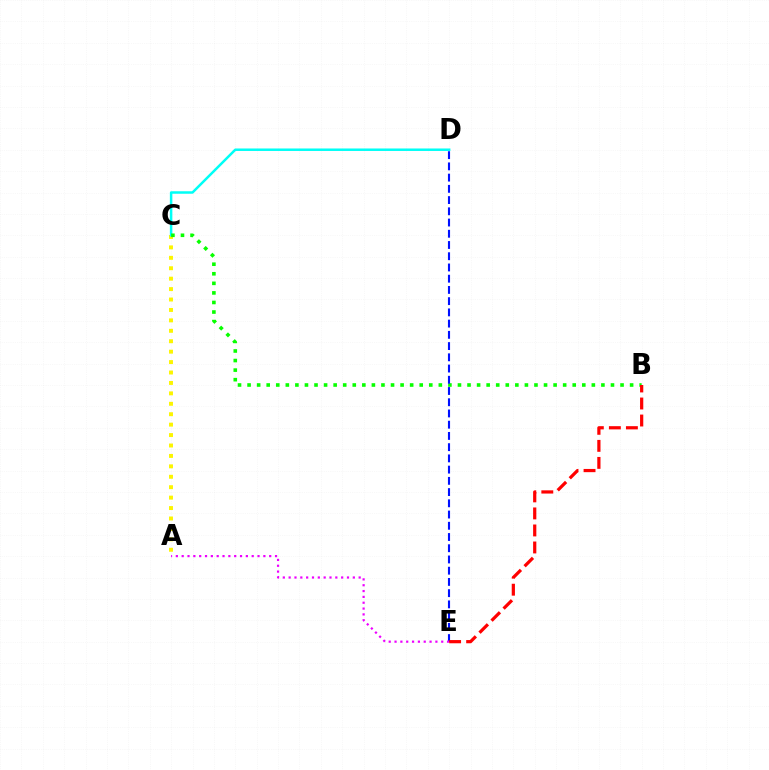{('A', 'C'): [{'color': '#fcf500', 'line_style': 'dotted', 'thickness': 2.83}], ('C', 'D'): [{'color': '#00fff6', 'line_style': 'solid', 'thickness': 1.79}], ('B', 'C'): [{'color': '#08ff00', 'line_style': 'dotted', 'thickness': 2.6}], ('D', 'E'): [{'color': '#0010ff', 'line_style': 'dashed', 'thickness': 1.53}], ('A', 'E'): [{'color': '#ee00ff', 'line_style': 'dotted', 'thickness': 1.59}], ('B', 'E'): [{'color': '#ff0000', 'line_style': 'dashed', 'thickness': 2.31}]}